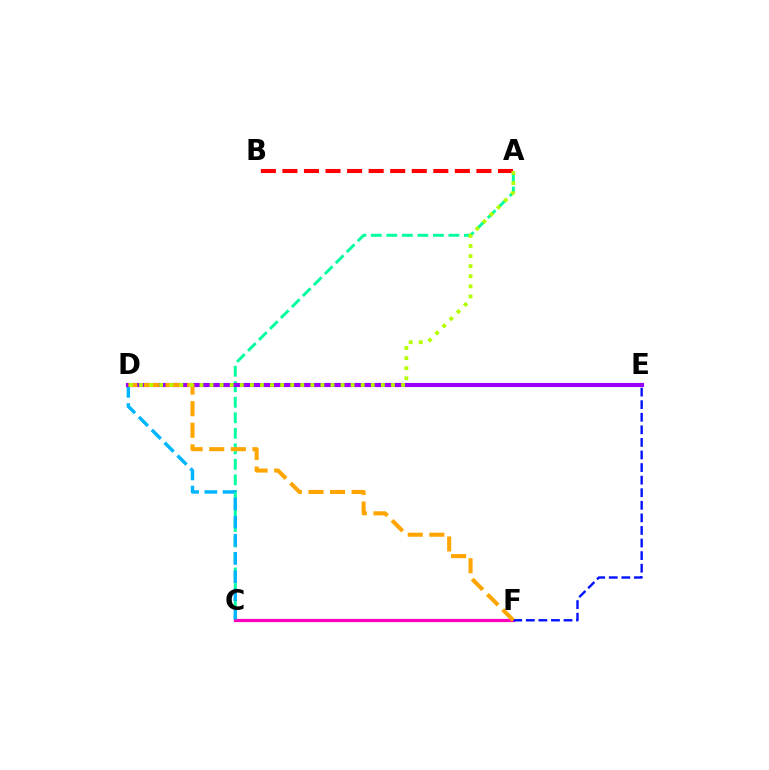{('A', 'C'): [{'color': '#00ff9d', 'line_style': 'dashed', 'thickness': 2.11}], ('C', 'F'): [{'color': '#08ff00', 'line_style': 'solid', 'thickness': 1.87}, {'color': '#ff00bd', 'line_style': 'solid', 'thickness': 2.32}], ('E', 'F'): [{'color': '#0010ff', 'line_style': 'dashed', 'thickness': 1.71}], ('A', 'B'): [{'color': '#ff0000', 'line_style': 'dashed', 'thickness': 2.93}], ('C', 'D'): [{'color': '#00b5ff', 'line_style': 'dashed', 'thickness': 2.47}], ('D', 'E'): [{'color': '#9b00ff', 'line_style': 'solid', 'thickness': 2.97}], ('D', 'F'): [{'color': '#ffa500', 'line_style': 'dashed', 'thickness': 2.93}], ('A', 'D'): [{'color': '#b3ff00', 'line_style': 'dotted', 'thickness': 2.74}]}